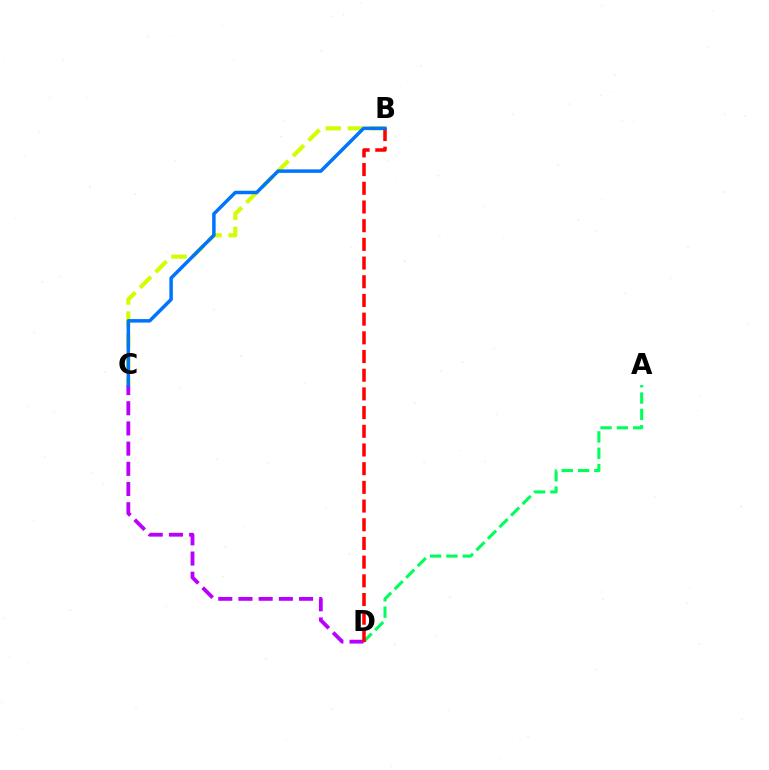{('C', 'D'): [{'color': '#b900ff', 'line_style': 'dashed', 'thickness': 2.74}], ('B', 'C'): [{'color': '#d1ff00', 'line_style': 'dashed', 'thickness': 2.99}, {'color': '#0074ff', 'line_style': 'solid', 'thickness': 2.52}], ('A', 'D'): [{'color': '#00ff5c', 'line_style': 'dashed', 'thickness': 2.22}], ('B', 'D'): [{'color': '#ff0000', 'line_style': 'dashed', 'thickness': 2.54}]}